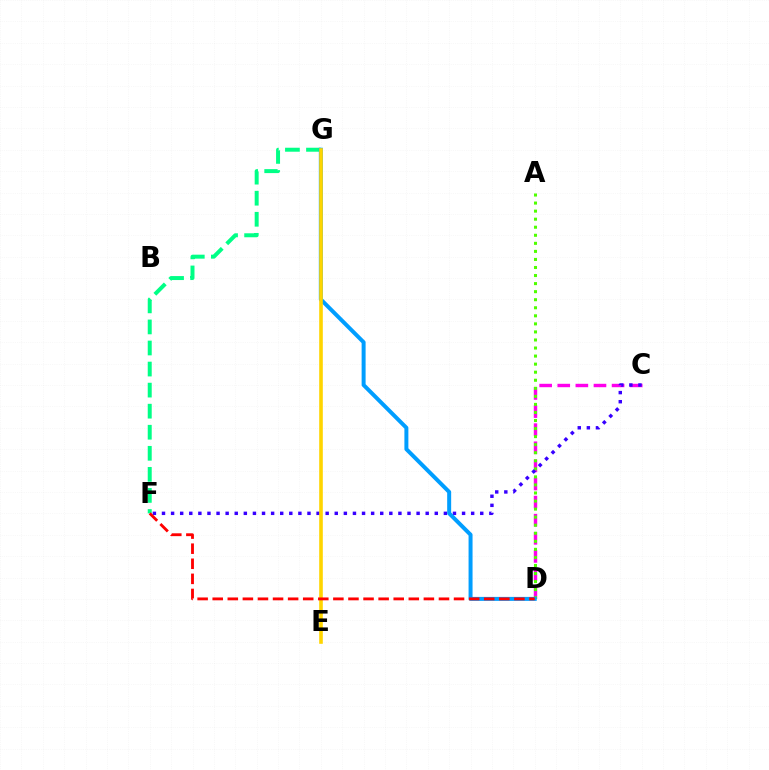{('C', 'D'): [{'color': '#ff00ed', 'line_style': 'dashed', 'thickness': 2.46}], ('A', 'D'): [{'color': '#4fff00', 'line_style': 'dotted', 'thickness': 2.19}], ('F', 'G'): [{'color': '#00ff86', 'line_style': 'dashed', 'thickness': 2.86}], ('C', 'F'): [{'color': '#3700ff', 'line_style': 'dotted', 'thickness': 2.47}], ('D', 'G'): [{'color': '#009eff', 'line_style': 'solid', 'thickness': 2.87}], ('E', 'G'): [{'color': '#ffd500', 'line_style': 'solid', 'thickness': 2.6}], ('D', 'F'): [{'color': '#ff0000', 'line_style': 'dashed', 'thickness': 2.05}]}